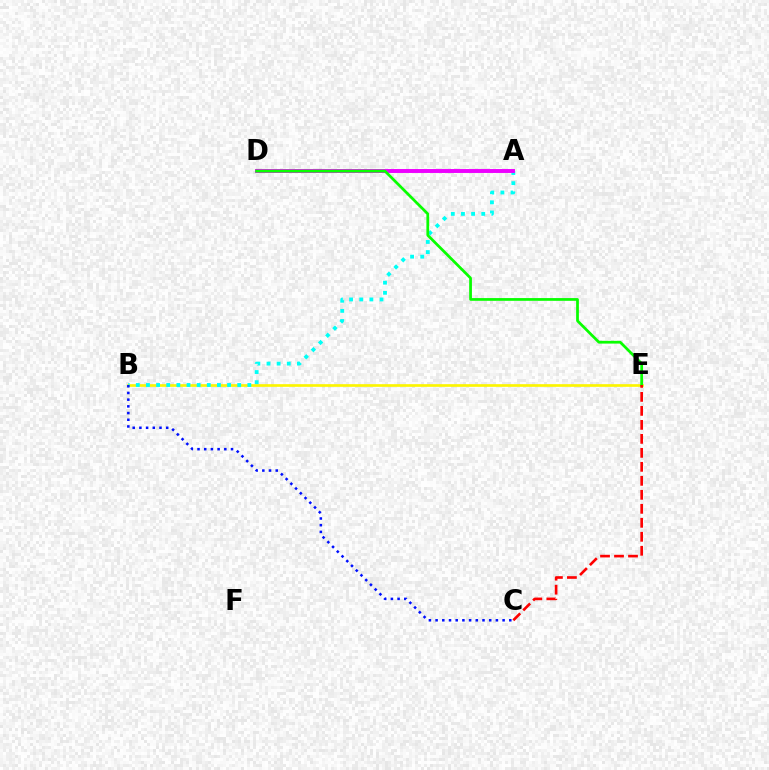{('B', 'E'): [{'color': '#fcf500', 'line_style': 'solid', 'thickness': 1.92}], ('A', 'B'): [{'color': '#00fff6', 'line_style': 'dotted', 'thickness': 2.75}], ('A', 'D'): [{'color': '#ee00ff', 'line_style': 'solid', 'thickness': 2.83}], ('D', 'E'): [{'color': '#08ff00', 'line_style': 'solid', 'thickness': 1.97}], ('C', 'E'): [{'color': '#ff0000', 'line_style': 'dashed', 'thickness': 1.9}], ('B', 'C'): [{'color': '#0010ff', 'line_style': 'dotted', 'thickness': 1.82}]}